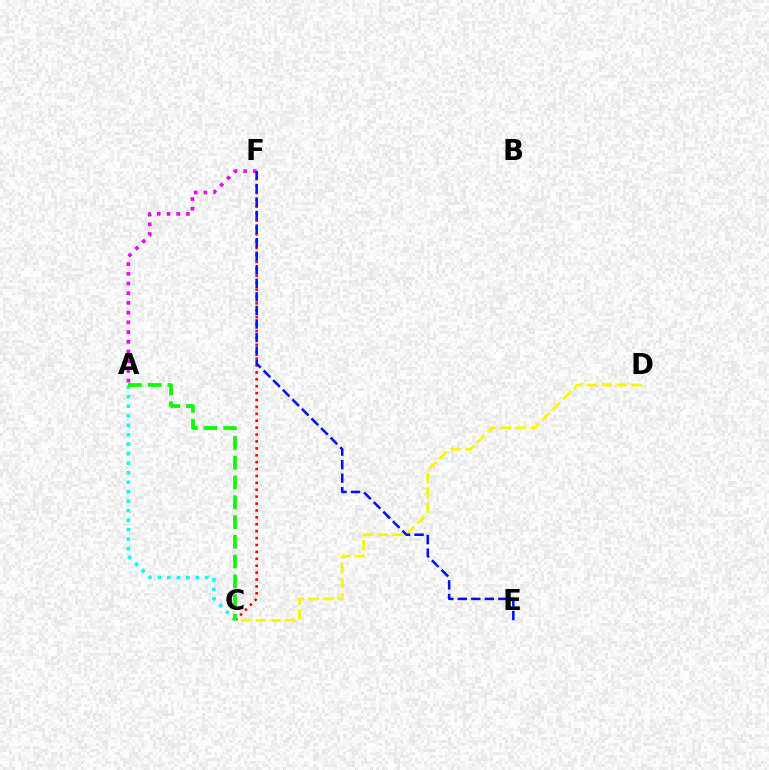{('A', 'F'): [{'color': '#ee00ff', 'line_style': 'dotted', 'thickness': 2.64}], ('C', 'F'): [{'color': '#ff0000', 'line_style': 'dotted', 'thickness': 1.88}], ('A', 'C'): [{'color': '#00fff6', 'line_style': 'dotted', 'thickness': 2.58}, {'color': '#08ff00', 'line_style': 'dashed', 'thickness': 2.68}], ('C', 'D'): [{'color': '#fcf500', 'line_style': 'dashed', 'thickness': 2.01}], ('E', 'F'): [{'color': '#0010ff', 'line_style': 'dashed', 'thickness': 1.84}]}